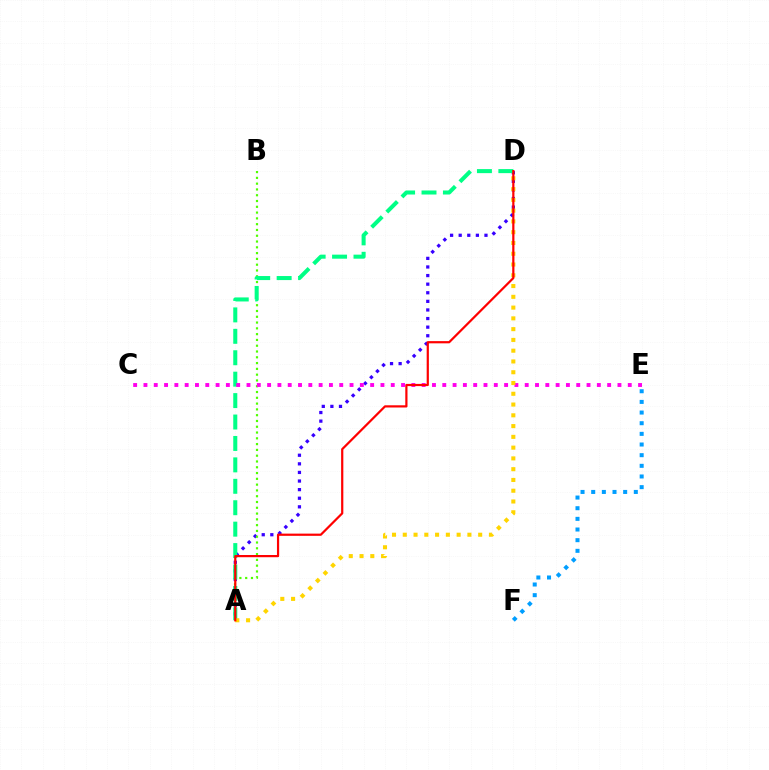{('A', 'D'): [{'color': '#3700ff', 'line_style': 'dotted', 'thickness': 2.34}, {'color': '#00ff86', 'line_style': 'dashed', 'thickness': 2.91}, {'color': '#ffd500', 'line_style': 'dotted', 'thickness': 2.93}, {'color': '#ff0000', 'line_style': 'solid', 'thickness': 1.59}], ('A', 'B'): [{'color': '#4fff00', 'line_style': 'dotted', 'thickness': 1.57}], ('E', 'F'): [{'color': '#009eff', 'line_style': 'dotted', 'thickness': 2.89}], ('C', 'E'): [{'color': '#ff00ed', 'line_style': 'dotted', 'thickness': 2.8}]}